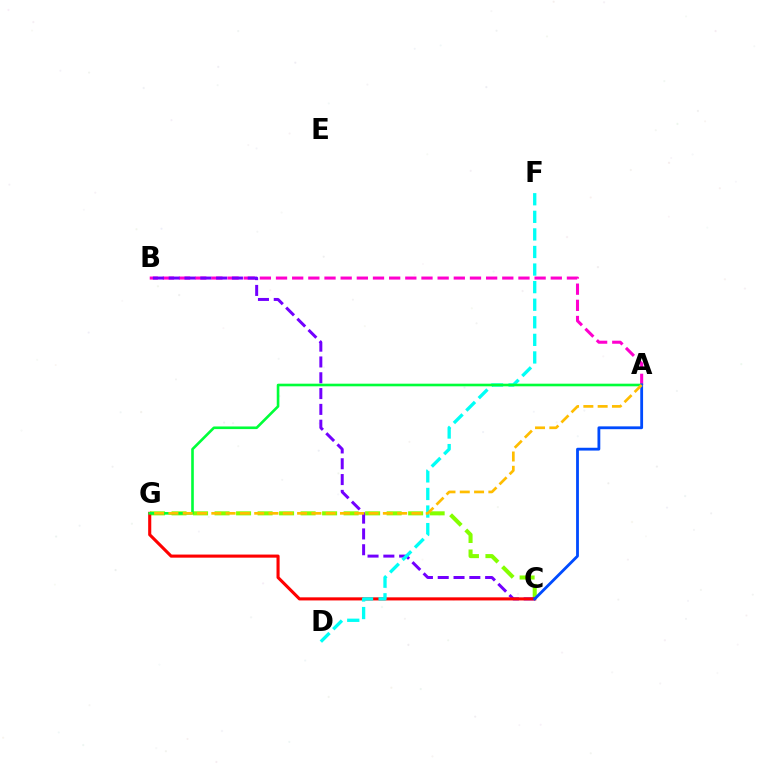{('A', 'B'): [{'color': '#ff00cf', 'line_style': 'dashed', 'thickness': 2.2}], ('C', 'G'): [{'color': '#84ff00', 'line_style': 'dashed', 'thickness': 2.92}, {'color': '#ff0000', 'line_style': 'solid', 'thickness': 2.23}], ('B', 'C'): [{'color': '#7200ff', 'line_style': 'dashed', 'thickness': 2.15}], ('D', 'F'): [{'color': '#00fff6', 'line_style': 'dashed', 'thickness': 2.39}], ('A', 'G'): [{'color': '#00ff39', 'line_style': 'solid', 'thickness': 1.89}, {'color': '#ffbd00', 'line_style': 'dashed', 'thickness': 1.94}], ('A', 'C'): [{'color': '#004bff', 'line_style': 'solid', 'thickness': 2.03}]}